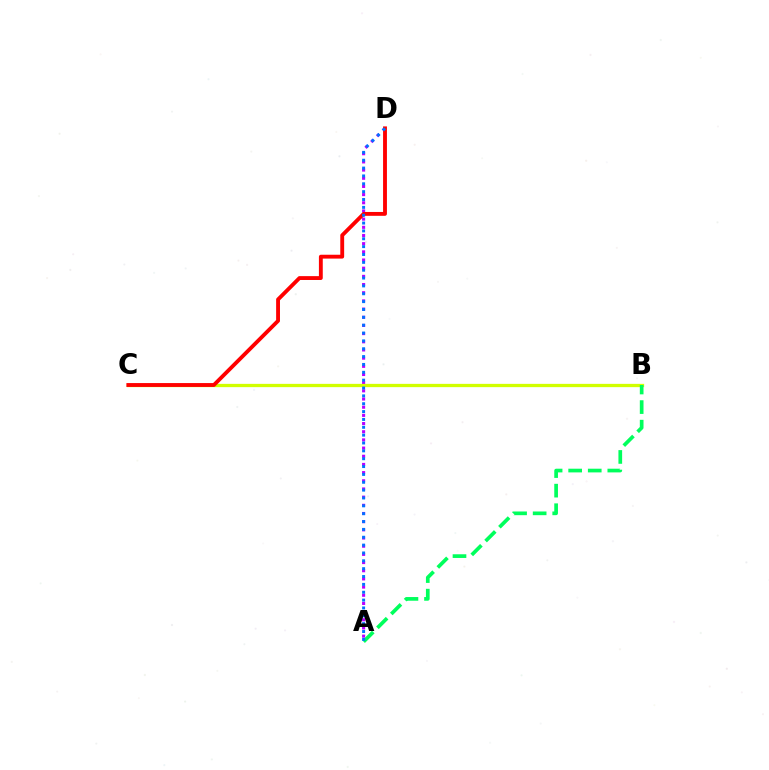{('A', 'D'): [{'color': '#b900ff', 'line_style': 'dotted', 'thickness': 2.22}, {'color': '#0074ff', 'line_style': 'dotted', 'thickness': 2.13}], ('B', 'C'): [{'color': '#d1ff00', 'line_style': 'solid', 'thickness': 2.37}], ('A', 'B'): [{'color': '#00ff5c', 'line_style': 'dashed', 'thickness': 2.66}], ('C', 'D'): [{'color': '#ff0000', 'line_style': 'solid', 'thickness': 2.78}]}